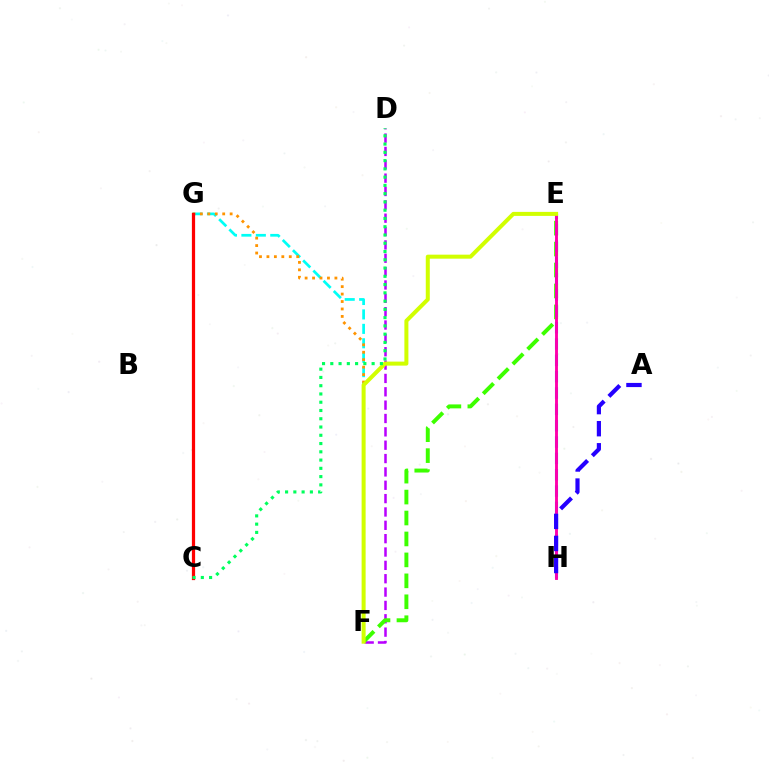{('D', 'F'): [{'color': '#b900ff', 'line_style': 'dashed', 'thickness': 1.81}], ('E', 'F'): [{'color': '#3dff00', 'line_style': 'dashed', 'thickness': 2.84}, {'color': '#d1ff00', 'line_style': 'solid', 'thickness': 2.89}], ('F', 'G'): [{'color': '#00fff6', 'line_style': 'dashed', 'thickness': 1.96}, {'color': '#ff9400', 'line_style': 'dotted', 'thickness': 2.02}], ('E', 'H'): [{'color': '#0074ff', 'line_style': 'dashed', 'thickness': 2.22}, {'color': '#ff00ac', 'line_style': 'solid', 'thickness': 2.08}], ('C', 'G'): [{'color': '#ff0000', 'line_style': 'solid', 'thickness': 2.32}], ('C', 'D'): [{'color': '#00ff5c', 'line_style': 'dotted', 'thickness': 2.25}], ('A', 'H'): [{'color': '#2500ff', 'line_style': 'dashed', 'thickness': 3.0}]}